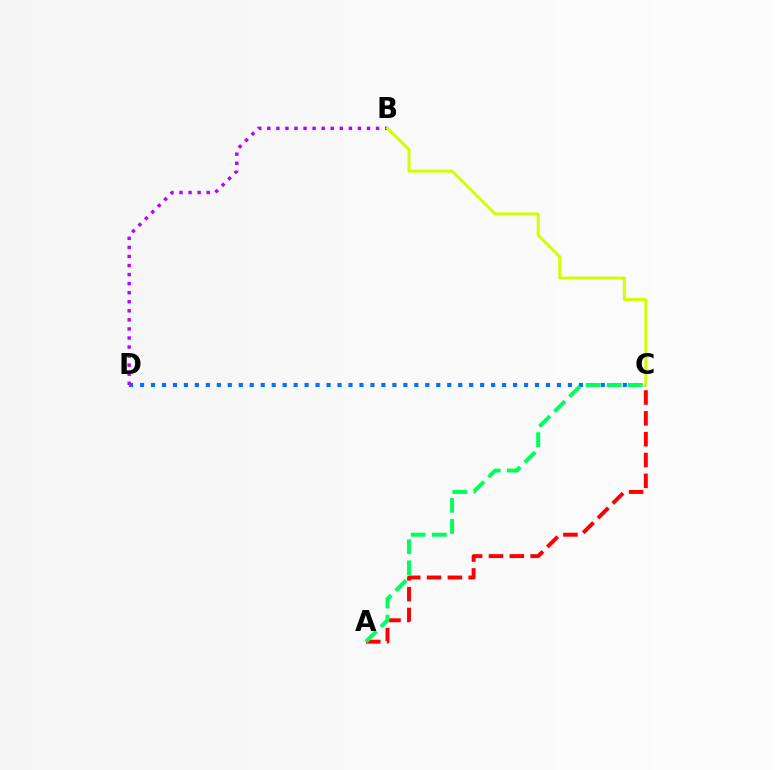{('A', 'C'): [{'color': '#ff0000', 'line_style': 'dashed', 'thickness': 2.83}, {'color': '#00ff5c', 'line_style': 'dashed', 'thickness': 2.87}], ('C', 'D'): [{'color': '#0074ff', 'line_style': 'dotted', 'thickness': 2.98}], ('B', 'D'): [{'color': '#b900ff', 'line_style': 'dotted', 'thickness': 2.46}], ('B', 'C'): [{'color': '#d1ff00', 'line_style': 'solid', 'thickness': 2.14}]}